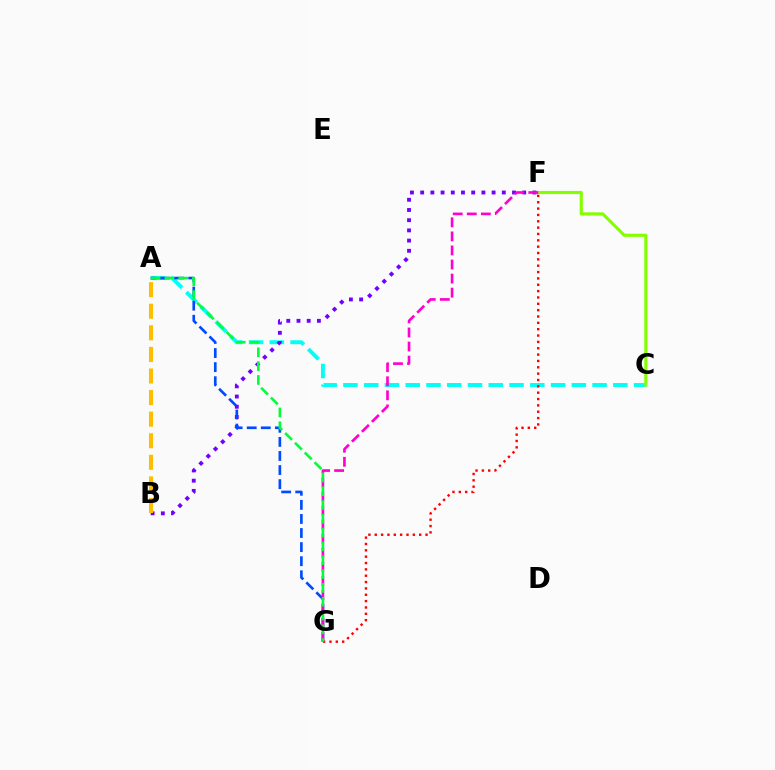{('A', 'C'): [{'color': '#00fff6', 'line_style': 'dashed', 'thickness': 2.82}], ('C', 'F'): [{'color': '#84ff00', 'line_style': 'solid', 'thickness': 2.26}], ('B', 'F'): [{'color': '#7200ff', 'line_style': 'dotted', 'thickness': 2.77}], ('A', 'G'): [{'color': '#004bff', 'line_style': 'dashed', 'thickness': 1.91}, {'color': '#00ff39', 'line_style': 'dashed', 'thickness': 1.88}], ('F', 'G'): [{'color': '#ff0000', 'line_style': 'dotted', 'thickness': 1.72}, {'color': '#ff00cf', 'line_style': 'dashed', 'thickness': 1.91}], ('A', 'B'): [{'color': '#ffbd00', 'line_style': 'dashed', 'thickness': 2.93}]}